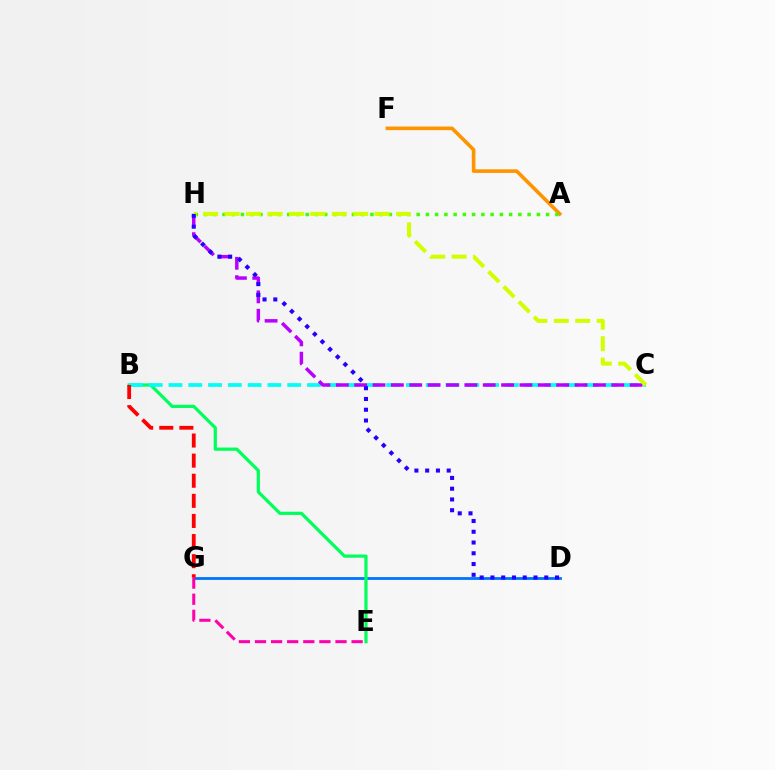{('A', 'F'): [{'color': '#ff9400', 'line_style': 'solid', 'thickness': 2.6}], ('A', 'H'): [{'color': '#3dff00', 'line_style': 'dotted', 'thickness': 2.51}], ('D', 'G'): [{'color': '#0074ff', 'line_style': 'solid', 'thickness': 2.02}], ('B', 'E'): [{'color': '#00ff5c', 'line_style': 'solid', 'thickness': 2.32}], ('E', 'G'): [{'color': '#ff00ac', 'line_style': 'dashed', 'thickness': 2.19}], ('B', 'C'): [{'color': '#00fff6', 'line_style': 'dashed', 'thickness': 2.69}], ('C', 'H'): [{'color': '#b900ff', 'line_style': 'dashed', 'thickness': 2.5}, {'color': '#d1ff00', 'line_style': 'dashed', 'thickness': 2.91}], ('B', 'G'): [{'color': '#ff0000', 'line_style': 'dashed', 'thickness': 2.73}], ('D', 'H'): [{'color': '#2500ff', 'line_style': 'dotted', 'thickness': 2.92}]}